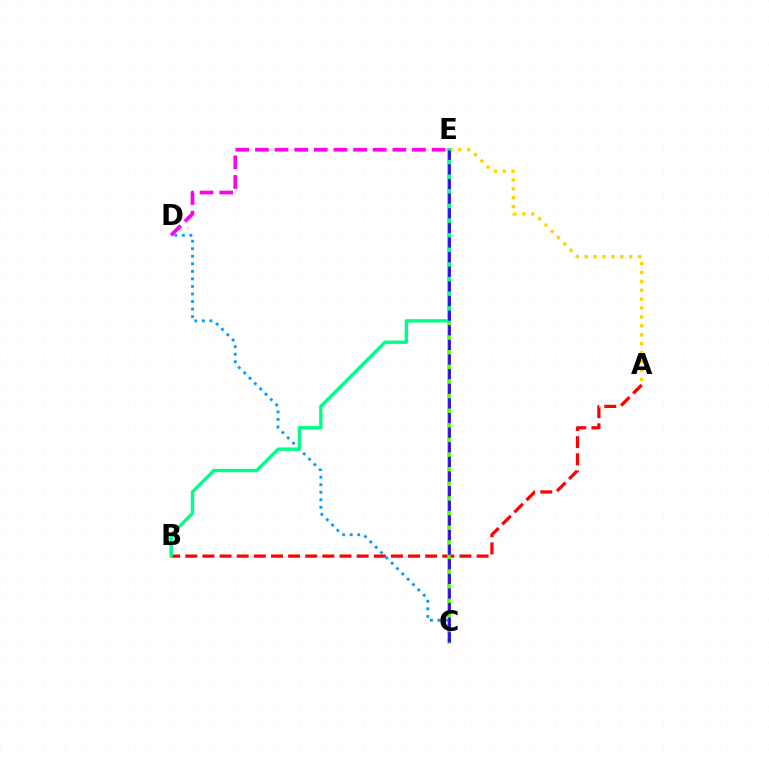{('A', 'E'): [{'color': '#ffd500', 'line_style': 'dotted', 'thickness': 2.42}], ('A', 'B'): [{'color': '#ff0000', 'line_style': 'dashed', 'thickness': 2.33}], ('C', 'E'): [{'color': '#4fff00', 'line_style': 'solid', 'thickness': 2.56}, {'color': '#3700ff', 'line_style': 'dashed', 'thickness': 1.99}], ('C', 'D'): [{'color': '#009eff', 'line_style': 'dotted', 'thickness': 2.05}], ('B', 'E'): [{'color': '#00ff86', 'line_style': 'solid', 'thickness': 2.44}], ('D', 'E'): [{'color': '#ff00ed', 'line_style': 'dashed', 'thickness': 2.67}]}